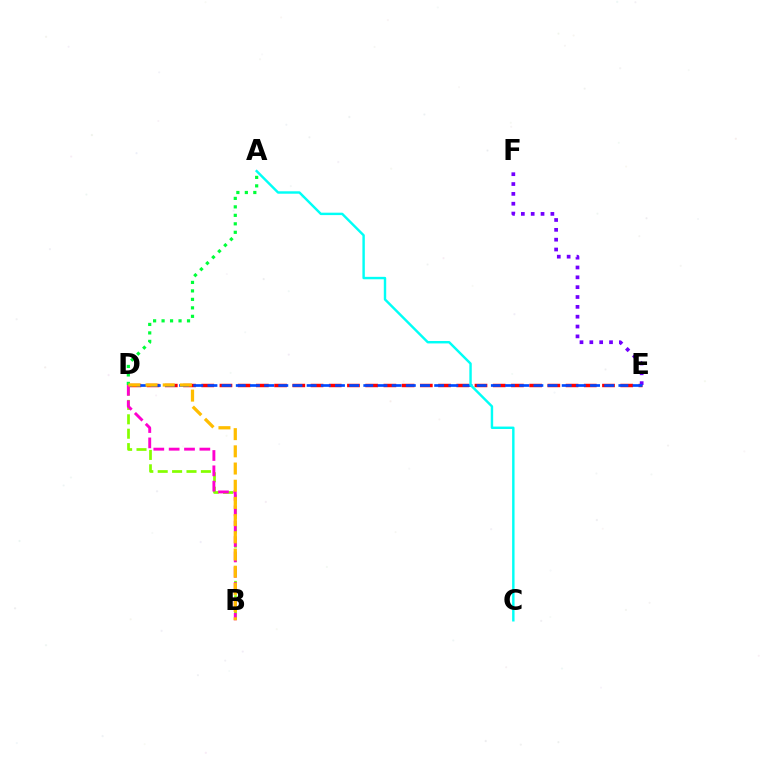{('B', 'D'): [{'color': '#84ff00', 'line_style': 'dashed', 'thickness': 1.96}, {'color': '#ff00cf', 'line_style': 'dashed', 'thickness': 2.09}, {'color': '#ffbd00', 'line_style': 'dashed', 'thickness': 2.34}], ('D', 'E'): [{'color': '#ff0000', 'line_style': 'dashed', 'thickness': 2.47}, {'color': '#004bff', 'line_style': 'dashed', 'thickness': 1.93}], ('E', 'F'): [{'color': '#7200ff', 'line_style': 'dotted', 'thickness': 2.67}], ('A', 'C'): [{'color': '#00fff6', 'line_style': 'solid', 'thickness': 1.75}], ('A', 'D'): [{'color': '#00ff39', 'line_style': 'dotted', 'thickness': 2.3}]}